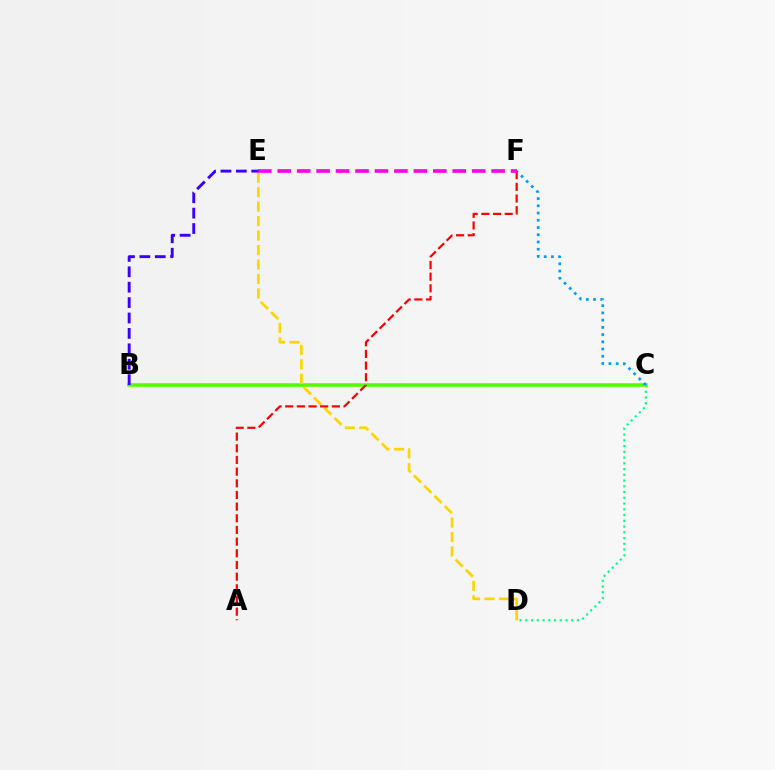{('C', 'D'): [{'color': '#00ff86', 'line_style': 'dotted', 'thickness': 1.56}], ('B', 'C'): [{'color': '#4fff00', 'line_style': 'solid', 'thickness': 2.55}], ('C', 'F'): [{'color': '#009eff', 'line_style': 'dotted', 'thickness': 1.96}], ('D', 'E'): [{'color': '#ffd500', 'line_style': 'dashed', 'thickness': 1.97}], ('A', 'F'): [{'color': '#ff0000', 'line_style': 'dashed', 'thickness': 1.59}], ('E', 'F'): [{'color': '#ff00ed', 'line_style': 'dashed', 'thickness': 2.64}], ('B', 'E'): [{'color': '#3700ff', 'line_style': 'dashed', 'thickness': 2.09}]}